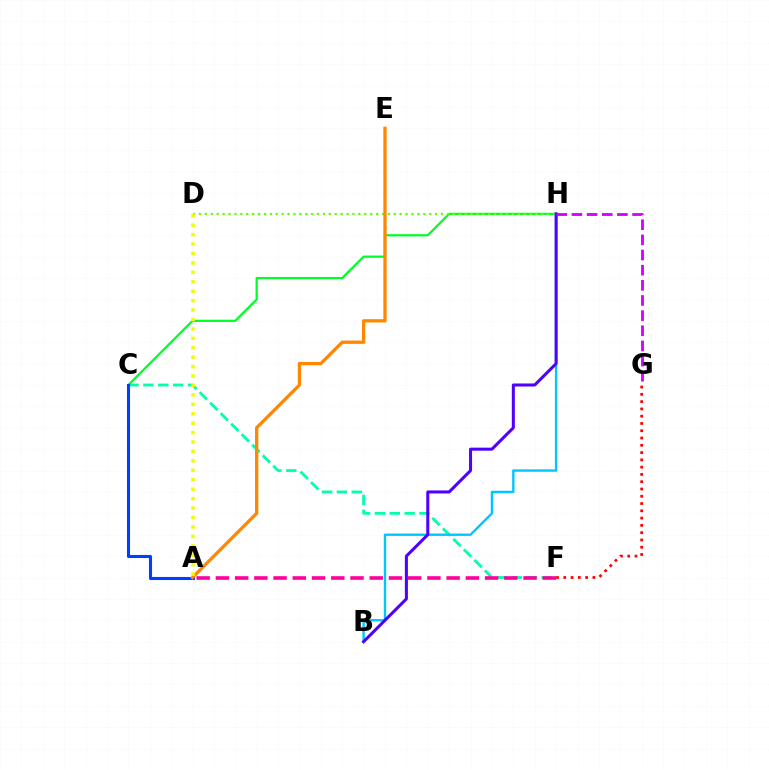{('F', 'G'): [{'color': '#ff0000', 'line_style': 'dotted', 'thickness': 1.98}], ('C', 'F'): [{'color': '#00ffaf', 'line_style': 'dashed', 'thickness': 2.02}], ('B', 'H'): [{'color': '#00c7ff', 'line_style': 'solid', 'thickness': 1.72}, {'color': '#4f00ff', 'line_style': 'solid', 'thickness': 2.18}], ('C', 'H'): [{'color': '#00ff27', 'line_style': 'solid', 'thickness': 1.61}], ('D', 'H'): [{'color': '#66ff00', 'line_style': 'dotted', 'thickness': 1.6}], ('G', 'H'): [{'color': '#d600ff', 'line_style': 'dashed', 'thickness': 2.06}], ('A', 'C'): [{'color': '#003fff', 'line_style': 'solid', 'thickness': 2.22}], ('A', 'F'): [{'color': '#ff00a0', 'line_style': 'dashed', 'thickness': 2.61}], ('A', 'E'): [{'color': '#ff8800', 'line_style': 'solid', 'thickness': 2.38}], ('A', 'D'): [{'color': '#eeff00', 'line_style': 'dotted', 'thickness': 2.56}]}